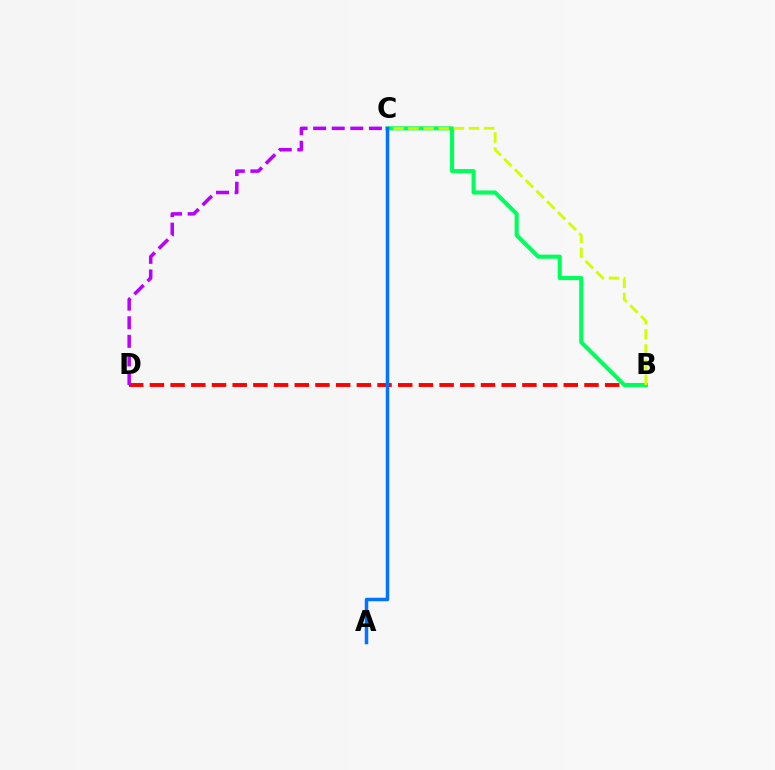{('B', 'D'): [{'color': '#ff0000', 'line_style': 'dashed', 'thickness': 2.81}], ('B', 'C'): [{'color': '#00ff5c', 'line_style': 'solid', 'thickness': 2.95}, {'color': '#d1ff00', 'line_style': 'dashed', 'thickness': 2.05}], ('C', 'D'): [{'color': '#b900ff', 'line_style': 'dashed', 'thickness': 2.53}], ('A', 'C'): [{'color': '#0074ff', 'line_style': 'solid', 'thickness': 2.52}]}